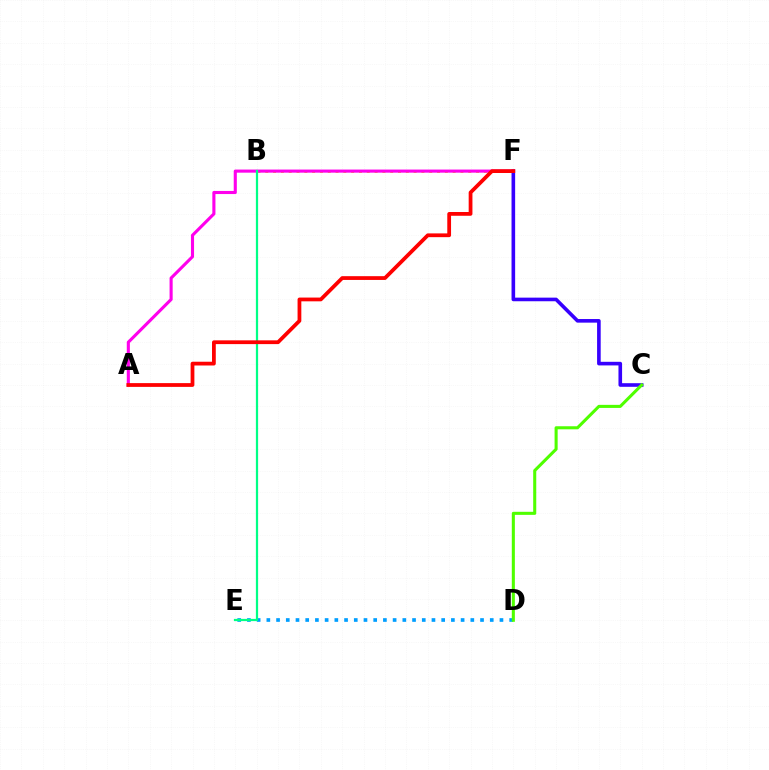{('D', 'E'): [{'color': '#009eff', 'line_style': 'dotted', 'thickness': 2.64}], ('B', 'F'): [{'color': '#ffd500', 'line_style': 'dotted', 'thickness': 2.12}], ('C', 'F'): [{'color': '#3700ff', 'line_style': 'solid', 'thickness': 2.6}], ('C', 'D'): [{'color': '#4fff00', 'line_style': 'solid', 'thickness': 2.21}], ('A', 'F'): [{'color': '#ff00ed', 'line_style': 'solid', 'thickness': 2.23}, {'color': '#ff0000', 'line_style': 'solid', 'thickness': 2.71}], ('B', 'E'): [{'color': '#00ff86', 'line_style': 'solid', 'thickness': 1.61}]}